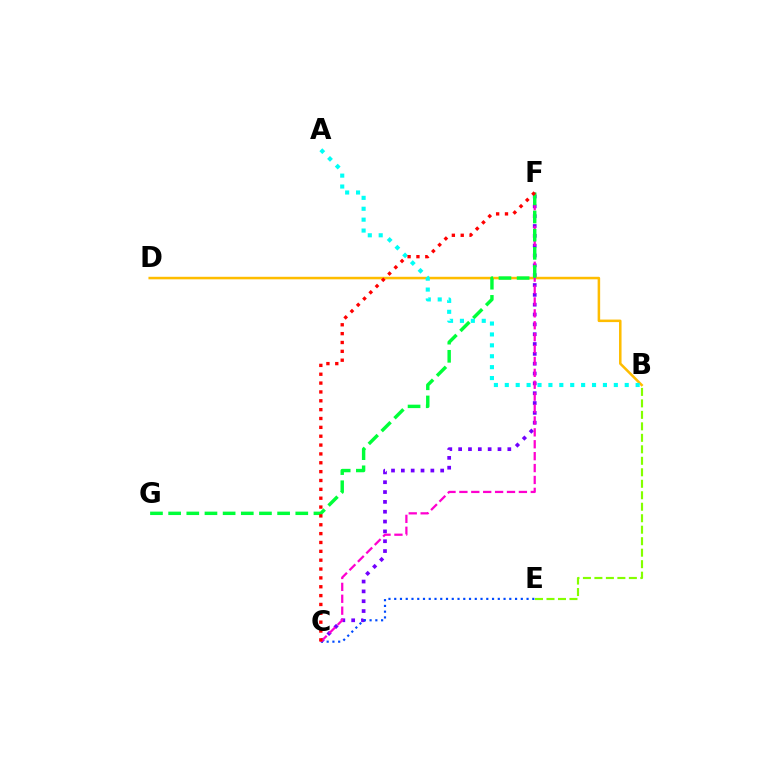{('C', 'F'): [{'color': '#7200ff', 'line_style': 'dotted', 'thickness': 2.67}, {'color': '#ff00cf', 'line_style': 'dashed', 'thickness': 1.62}, {'color': '#ff0000', 'line_style': 'dotted', 'thickness': 2.41}], ('B', 'D'): [{'color': '#ffbd00', 'line_style': 'solid', 'thickness': 1.82}], ('C', 'E'): [{'color': '#004bff', 'line_style': 'dotted', 'thickness': 1.56}], ('F', 'G'): [{'color': '#00ff39', 'line_style': 'dashed', 'thickness': 2.47}], ('A', 'B'): [{'color': '#00fff6', 'line_style': 'dotted', 'thickness': 2.96}], ('B', 'E'): [{'color': '#84ff00', 'line_style': 'dashed', 'thickness': 1.56}]}